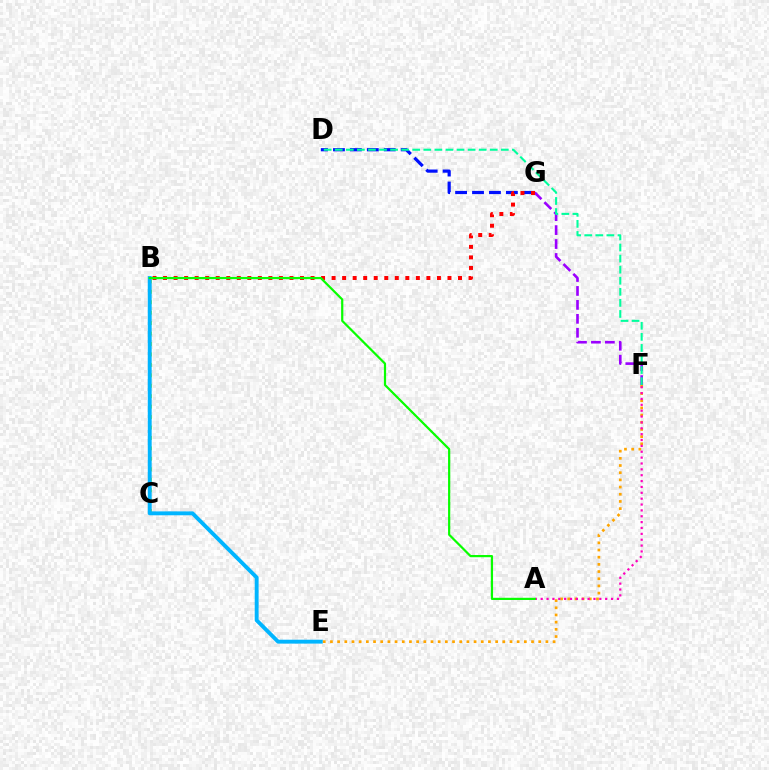{('F', 'G'): [{'color': '#9b00ff', 'line_style': 'dashed', 'thickness': 1.89}], ('D', 'G'): [{'color': '#0010ff', 'line_style': 'dashed', 'thickness': 2.3}], ('B', 'C'): [{'color': '#b3ff00', 'line_style': 'dotted', 'thickness': 2.84}], ('B', 'E'): [{'color': '#00b5ff', 'line_style': 'solid', 'thickness': 2.81}], ('E', 'F'): [{'color': '#ffa500', 'line_style': 'dotted', 'thickness': 1.95}], ('D', 'F'): [{'color': '#00ff9d', 'line_style': 'dashed', 'thickness': 1.5}], ('B', 'G'): [{'color': '#ff0000', 'line_style': 'dotted', 'thickness': 2.86}], ('A', 'F'): [{'color': '#ff00bd', 'line_style': 'dotted', 'thickness': 1.59}], ('A', 'B'): [{'color': '#08ff00', 'line_style': 'solid', 'thickness': 1.59}]}